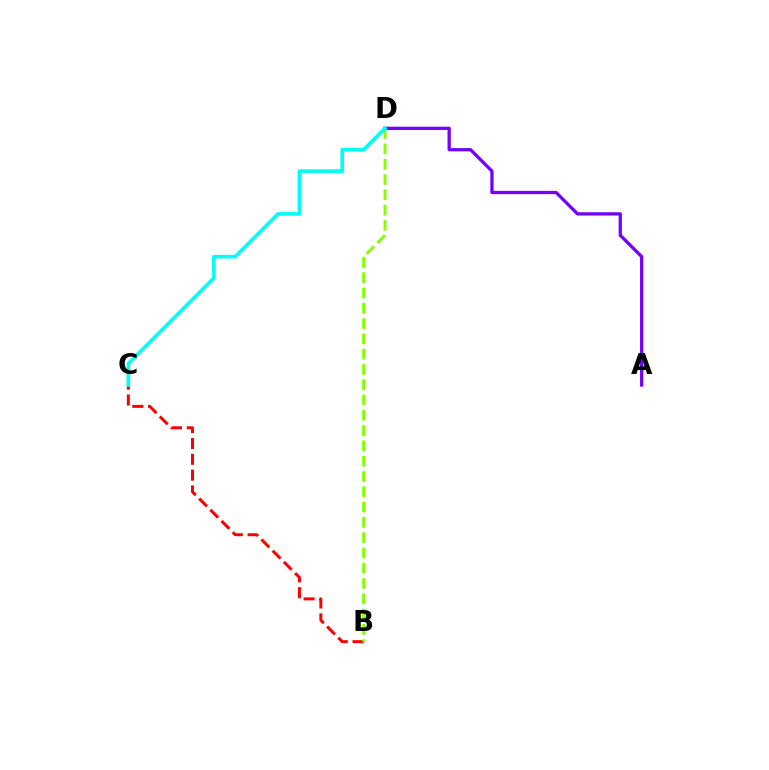{('A', 'D'): [{'color': '#7200ff', 'line_style': 'solid', 'thickness': 2.35}], ('B', 'C'): [{'color': '#ff0000', 'line_style': 'dashed', 'thickness': 2.15}], ('B', 'D'): [{'color': '#84ff00', 'line_style': 'dashed', 'thickness': 2.08}], ('C', 'D'): [{'color': '#00fff6', 'line_style': 'solid', 'thickness': 2.63}]}